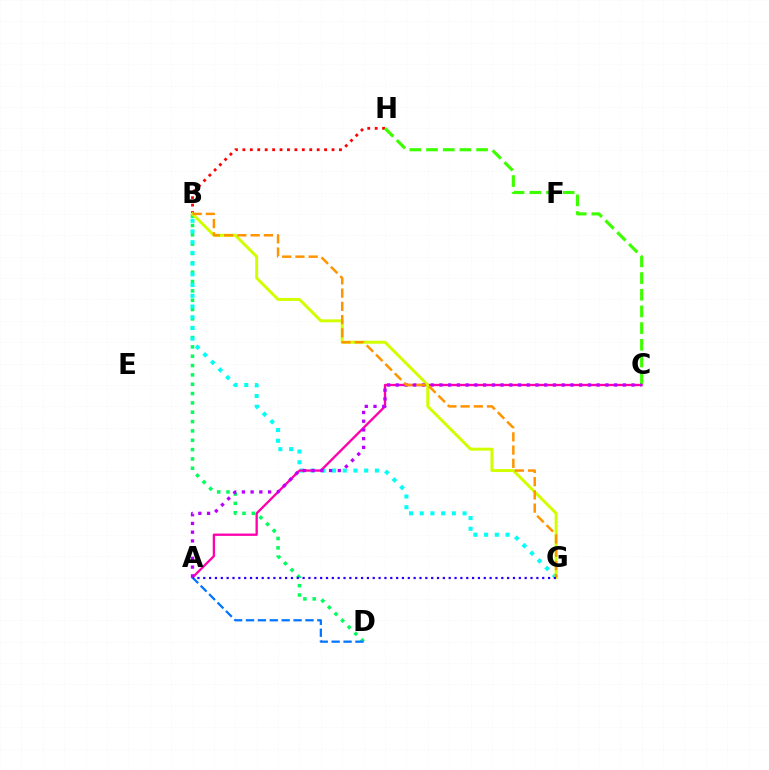{('B', 'D'): [{'color': '#00ff5c', 'line_style': 'dotted', 'thickness': 2.54}], ('B', 'G'): [{'color': '#00fff6', 'line_style': 'dotted', 'thickness': 2.91}, {'color': '#d1ff00', 'line_style': 'solid', 'thickness': 2.14}, {'color': '#ff9400', 'line_style': 'dashed', 'thickness': 1.8}], ('A', 'C'): [{'color': '#ff00ac', 'line_style': 'solid', 'thickness': 1.67}, {'color': '#b900ff', 'line_style': 'dotted', 'thickness': 2.37}], ('A', 'D'): [{'color': '#0074ff', 'line_style': 'dashed', 'thickness': 1.62}], ('B', 'H'): [{'color': '#ff0000', 'line_style': 'dotted', 'thickness': 2.02}], ('C', 'H'): [{'color': '#3dff00', 'line_style': 'dashed', 'thickness': 2.27}], ('A', 'G'): [{'color': '#2500ff', 'line_style': 'dotted', 'thickness': 1.59}]}